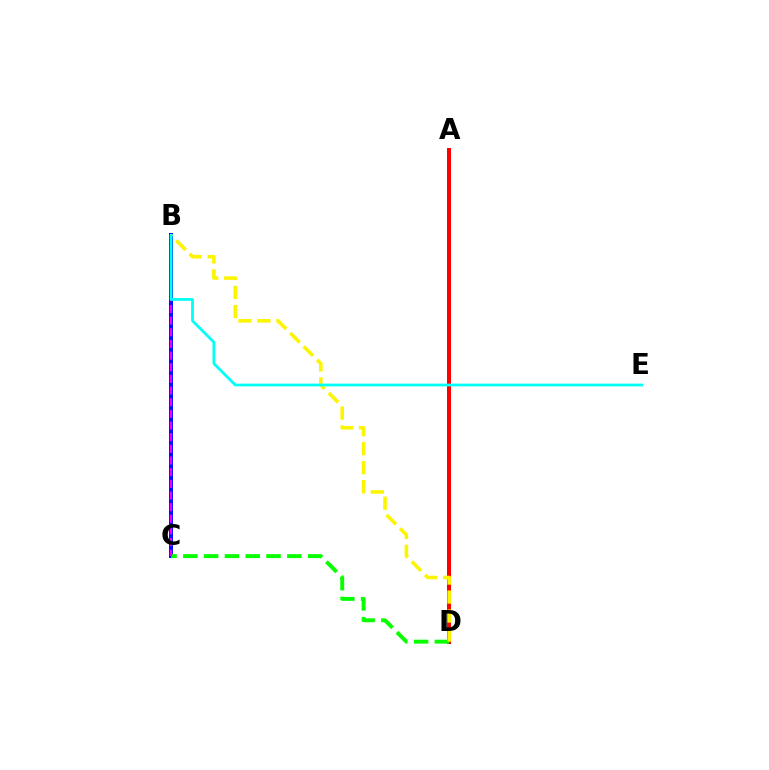{('A', 'D'): [{'color': '#ff0000', 'line_style': 'solid', 'thickness': 2.89}], ('B', 'C'): [{'color': '#0010ff', 'line_style': 'solid', 'thickness': 2.87}, {'color': '#ee00ff', 'line_style': 'dashed', 'thickness': 1.58}], ('C', 'D'): [{'color': '#08ff00', 'line_style': 'dashed', 'thickness': 2.83}], ('B', 'D'): [{'color': '#fcf500', 'line_style': 'dashed', 'thickness': 2.58}], ('B', 'E'): [{'color': '#00fff6', 'line_style': 'solid', 'thickness': 1.97}]}